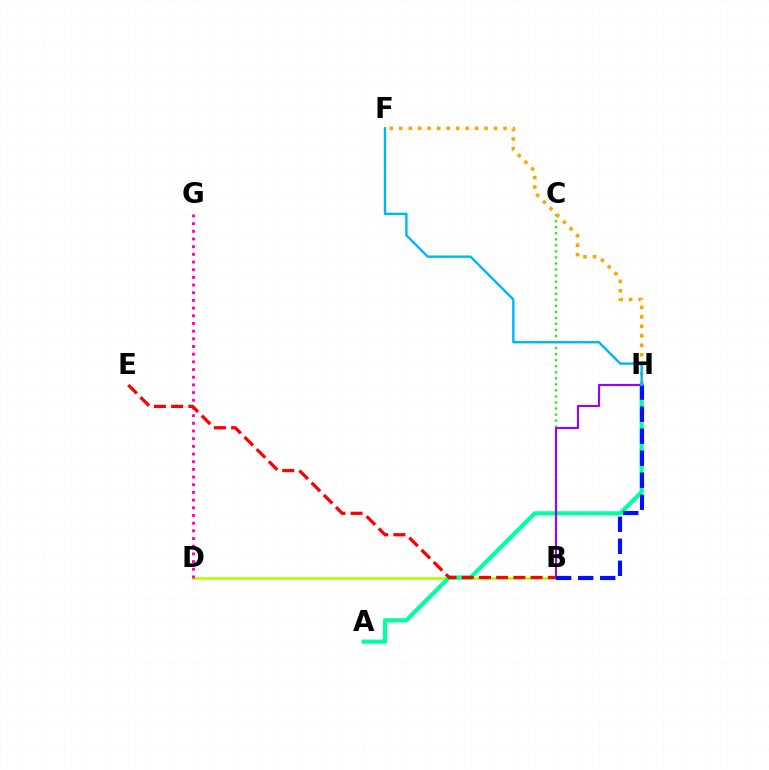{('B', 'D'): [{'color': '#b3ff00', 'line_style': 'solid', 'thickness': 1.89}], ('D', 'G'): [{'color': '#ff00bd', 'line_style': 'dotted', 'thickness': 2.09}], ('A', 'H'): [{'color': '#00ff9d', 'line_style': 'solid', 'thickness': 2.99}], ('B', 'E'): [{'color': '#ff0000', 'line_style': 'dashed', 'thickness': 2.34}], ('B', 'C'): [{'color': '#08ff00', 'line_style': 'dotted', 'thickness': 1.64}], ('B', 'H'): [{'color': '#9b00ff', 'line_style': 'solid', 'thickness': 1.53}, {'color': '#0010ff', 'line_style': 'dashed', 'thickness': 2.99}], ('F', 'H'): [{'color': '#ffa500', 'line_style': 'dotted', 'thickness': 2.58}, {'color': '#00b5ff', 'line_style': 'solid', 'thickness': 1.73}]}